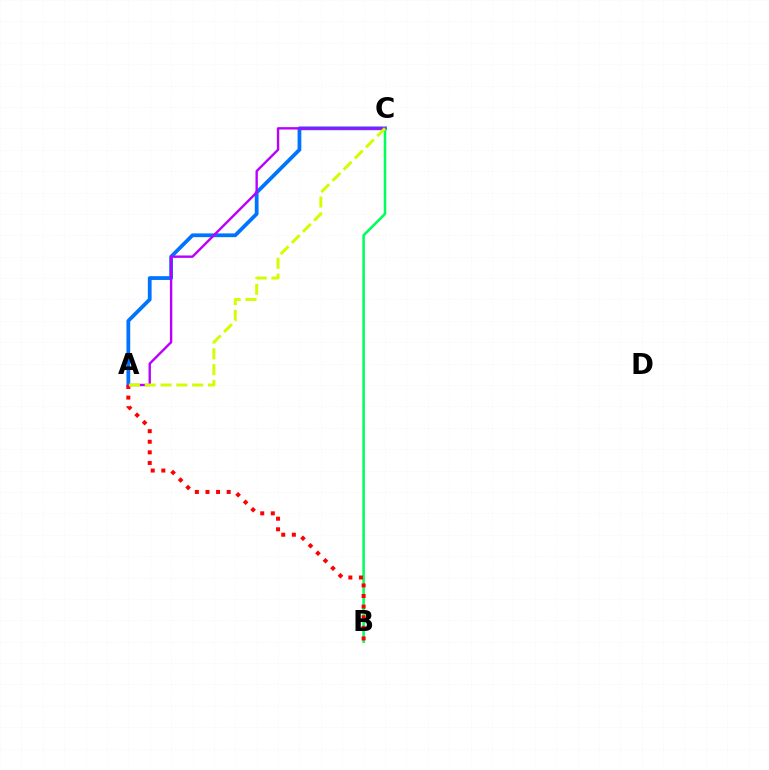{('A', 'C'): [{'color': '#0074ff', 'line_style': 'solid', 'thickness': 2.71}, {'color': '#b900ff', 'line_style': 'solid', 'thickness': 1.72}, {'color': '#d1ff00', 'line_style': 'dashed', 'thickness': 2.15}], ('B', 'C'): [{'color': '#00ff5c', 'line_style': 'solid', 'thickness': 1.83}], ('A', 'B'): [{'color': '#ff0000', 'line_style': 'dotted', 'thickness': 2.88}]}